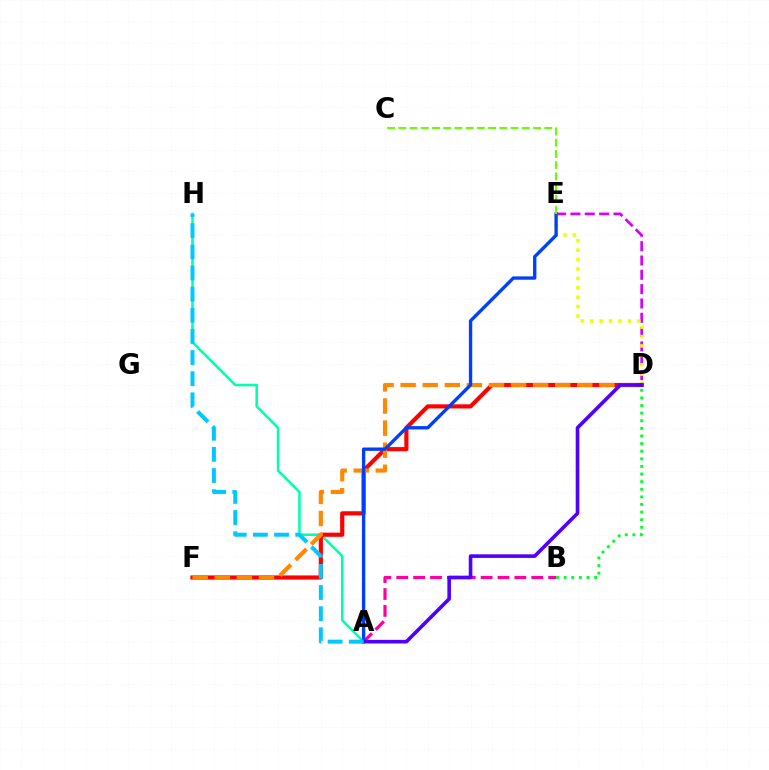{('A', 'B'): [{'color': '#ff00a0', 'line_style': 'dashed', 'thickness': 2.29}], ('A', 'H'): [{'color': '#00ffaf', 'line_style': 'solid', 'thickness': 1.84}, {'color': '#00c7ff', 'line_style': 'dashed', 'thickness': 2.87}], ('D', 'E'): [{'color': '#d600ff', 'line_style': 'dashed', 'thickness': 1.95}, {'color': '#eeff00', 'line_style': 'dotted', 'thickness': 2.55}], ('D', 'F'): [{'color': '#ff0000', 'line_style': 'solid', 'thickness': 2.99}, {'color': '#ff8800', 'line_style': 'dashed', 'thickness': 3.0}], ('A', 'E'): [{'color': '#003fff', 'line_style': 'solid', 'thickness': 2.41}], ('C', 'E'): [{'color': '#66ff00', 'line_style': 'dashed', 'thickness': 1.53}], ('A', 'D'): [{'color': '#4f00ff', 'line_style': 'solid', 'thickness': 2.6}], ('B', 'D'): [{'color': '#00ff27', 'line_style': 'dotted', 'thickness': 2.07}]}